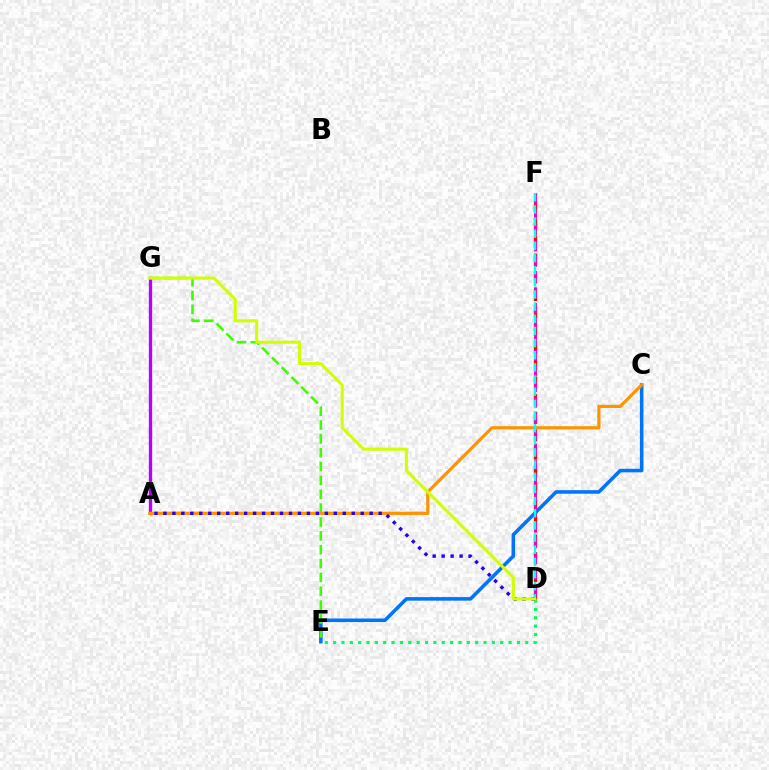{('A', 'G'): [{'color': '#b900ff', 'line_style': 'solid', 'thickness': 2.38}], ('D', 'E'): [{'color': '#00ff5c', 'line_style': 'dotted', 'thickness': 2.27}], ('D', 'F'): [{'color': '#ff0000', 'line_style': 'dashed', 'thickness': 2.39}, {'color': '#ff00ac', 'line_style': 'dashed', 'thickness': 2.12}, {'color': '#00fff6', 'line_style': 'dashed', 'thickness': 1.65}], ('C', 'E'): [{'color': '#0074ff', 'line_style': 'solid', 'thickness': 2.56}], ('E', 'G'): [{'color': '#3dff00', 'line_style': 'dashed', 'thickness': 1.88}], ('A', 'C'): [{'color': '#ff9400', 'line_style': 'solid', 'thickness': 2.31}], ('A', 'D'): [{'color': '#2500ff', 'line_style': 'dotted', 'thickness': 2.44}], ('D', 'G'): [{'color': '#d1ff00', 'line_style': 'solid', 'thickness': 2.2}]}